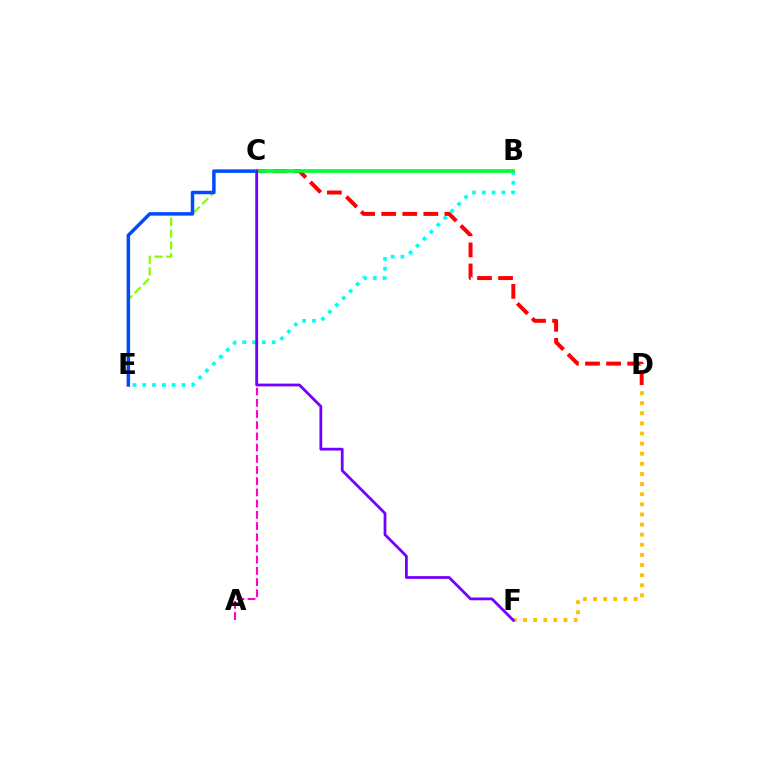{('B', 'E'): [{'color': '#00fff6', 'line_style': 'dotted', 'thickness': 2.67}], ('C', 'E'): [{'color': '#84ff00', 'line_style': 'dashed', 'thickness': 1.61}, {'color': '#004bff', 'line_style': 'solid', 'thickness': 2.52}], ('C', 'D'): [{'color': '#ff0000', 'line_style': 'dashed', 'thickness': 2.86}], ('A', 'C'): [{'color': '#ff00cf', 'line_style': 'dashed', 'thickness': 1.52}], ('B', 'C'): [{'color': '#00ff39', 'line_style': 'solid', 'thickness': 2.66}], ('D', 'F'): [{'color': '#ffbd00', 'line_style': 'dotted', 'thickness': 2.75}], ('C', 'F'): [{'color': '#7200ff', 'line_style': 'solid', 'thickness': 2.0}]}